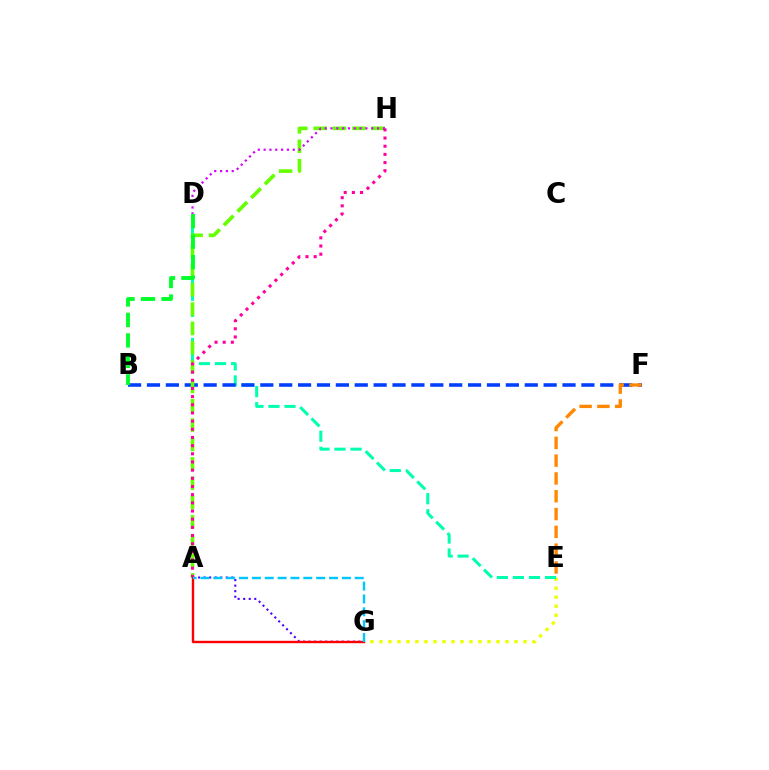{('E', 'G'): [{'color': '#eeff00', 'line_style': 'dotted', 'thickness': 2.45}], ('D', 'E'): [{'color': '#00ffaf', 'line_style': 'dashed', 'thickness': 2.18}], ('A', 'G'): [{'color': '#4f00ff', 'line_style': 'dotted', 'thickness': 1.51}, {'color': '#ff0000', 'line_style': 'solid', 'thickness': 1.72}, {'color': '#00c7ff', 'line_style': 'dashed', 'thickness': 1.75}], ('B', 'F'): [{'color': '#003fff', 'line_style': 'dashed', 'thickness': 2.57}], ('A', 'H'): [{'color': '#66ff00', 'line_style': 'dashed', 'thickness': 2.63}, {'color': '#ff00a0', 'line_style': 'dotted', 'thickness': 2.22}], ('B', 'D'): [{'color': '#00ff27', 'line_style': 'dashed', 'thickness': 2.78}], ('E', 'F'): [{'color': '#ff8800', 'line_style': 'dashed', 'thickness': 2.42}], ('D', 'H'): [{'color': '#d600ff', 'line_style': 'dotted', 'thickness': 1.58}]}